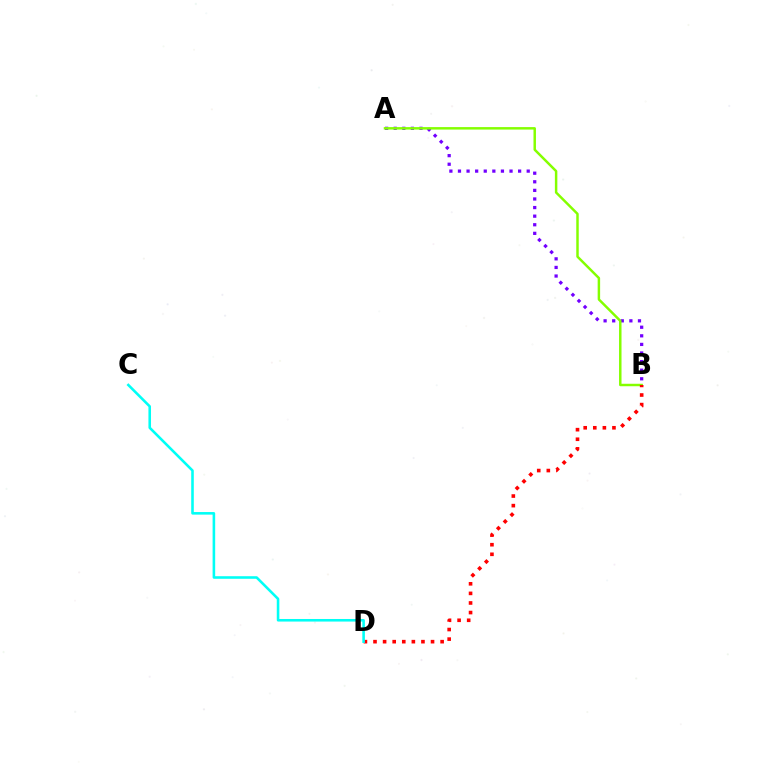{('A', 'B'): [{'color': '#7200ff', 'line_style': 'dotted', 'thickness': 2.33}, {'color': '#84ff00', 'line_style': 'solid', 'thickness': 1.78}], ('B', 'D'): [{'color': '#ff0000', 'line_style': 'dotted', 'thickness': 2.61}], ('C', 'D'): [{'color': '#00fff6', 'line_style': 'solid', 'thickness': 1.86}]}